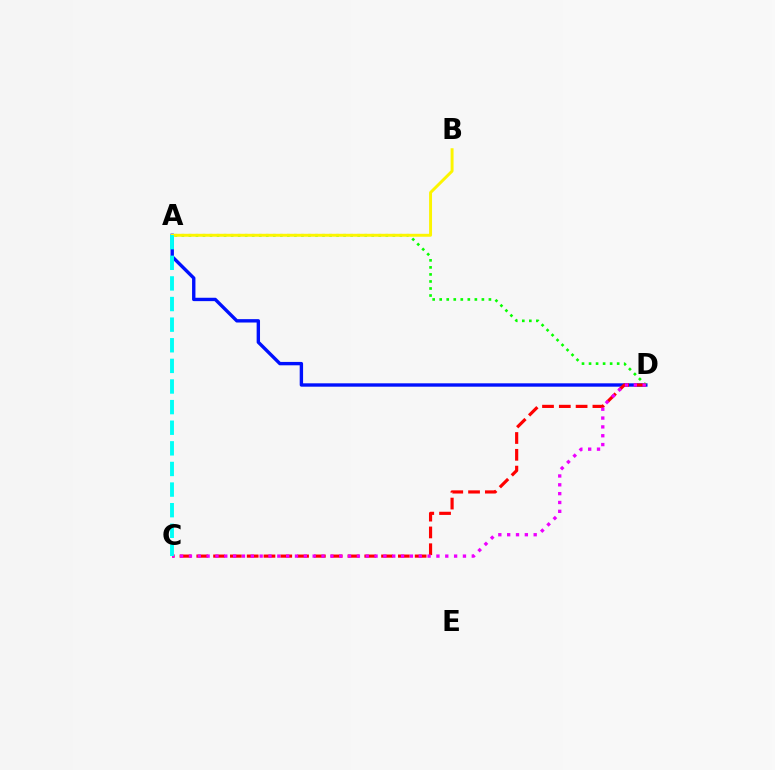{('A', 'D'): [{'color': '#0010ff', 'line_style': 'solid', 'thickness': 2.43}, {'color': '#08ff00', 'line_style': 'dotted', 'thickness': 1.91}], ('C', 'D'): [{'color': '#ff0000', 'line_style': 'dashed', 'thickness': 2.28}, {'color': '#ee00ff', 'line_style': 'dotted', 'thickness': 2.4}], ('A', 'B'): [{'color': '#fcf500', 'line_style': 'solid', 'thickness': 2.12}], ('A', 'C'): [{'color': '#00fff6', 'line_style': 'dashed', 'thickness': 2.8}]}